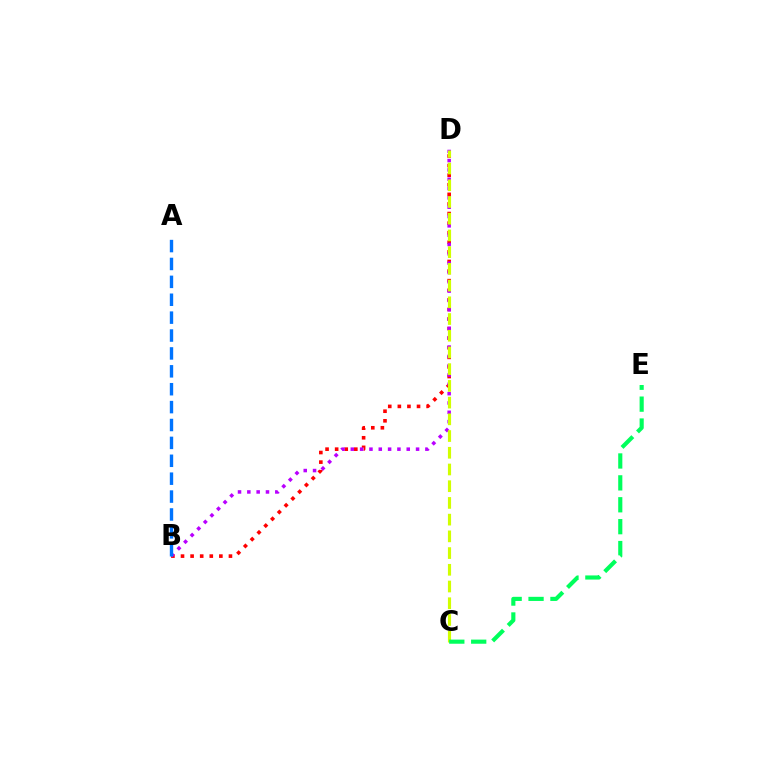{('B', 'D'): [{'color': '#ff0000', 'line_style': 'dotted', 'thickness': 2.61}, {'color': '#b900ff', 'line_style': 'dotted', 'thickness': 2.53}], ('C', 'D'): [{'color': '#d1ff00', 'line_style': 'dashed', 'thickness': 2.27}], ('A', 'B'): [{'color': '#0074ff', 'line_style': 'dashed', 'thickness': 2.43}], ('C', 'E'): [{'color': '#00ff5c', 'line_style': 'dashed', 'thickness': 2.97}]}